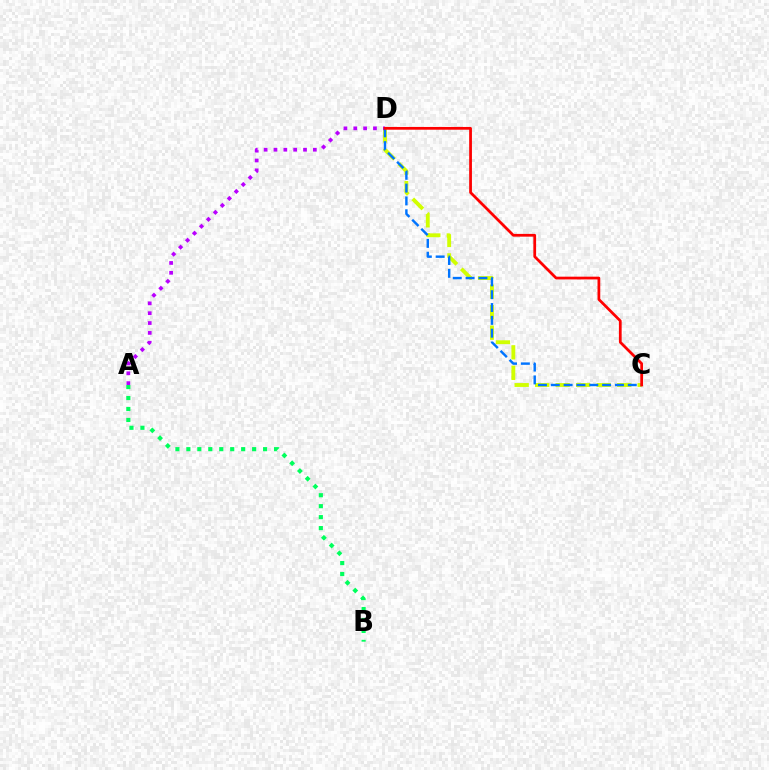{('C', 'D'): [{'color': '#d1ff00', 'line_style': 'dashed', 'thickness': 2.79}, {'color': '#0074ff', 'line_style': 'dashed', 'thickness': 1.74}, {'color': '#ff0000', 'line_style': 'solid', 'thickness': 1.98}], ('A', 'D'): [{'color': '#b900ff', 'line_style': 'dotted', 'thickness': 2.68}], ('A', 'B'): [{'color': '#00ff5c', 'line_style': 'dotted', 'thickness': 2.98}]}